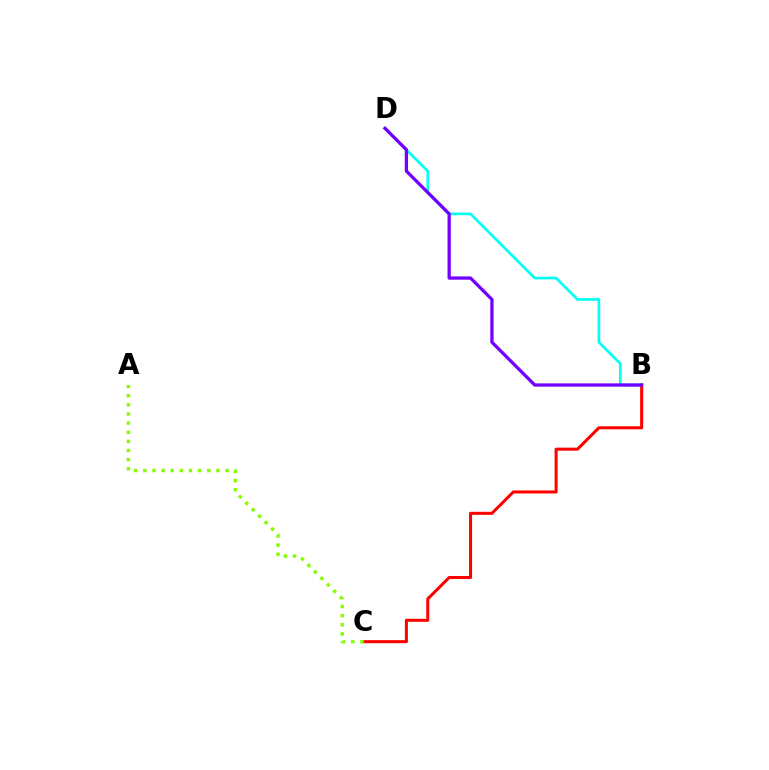{('B', 'C'): [{'color': '#ff0000', 'line_style': 'solid', 'thickness': 2.19}], ('B', 'D'): [{'color': '#00fff6', 'line_style': 'solid', 'thickness': 1.91}, {'color': '#7200ff', 'line_style': 'solid', 'thickness': 2.36}], ('A', 'C'): [{'color': '#84ff00', 'line_style': 'dotted', 'thickness': 2.48}]}